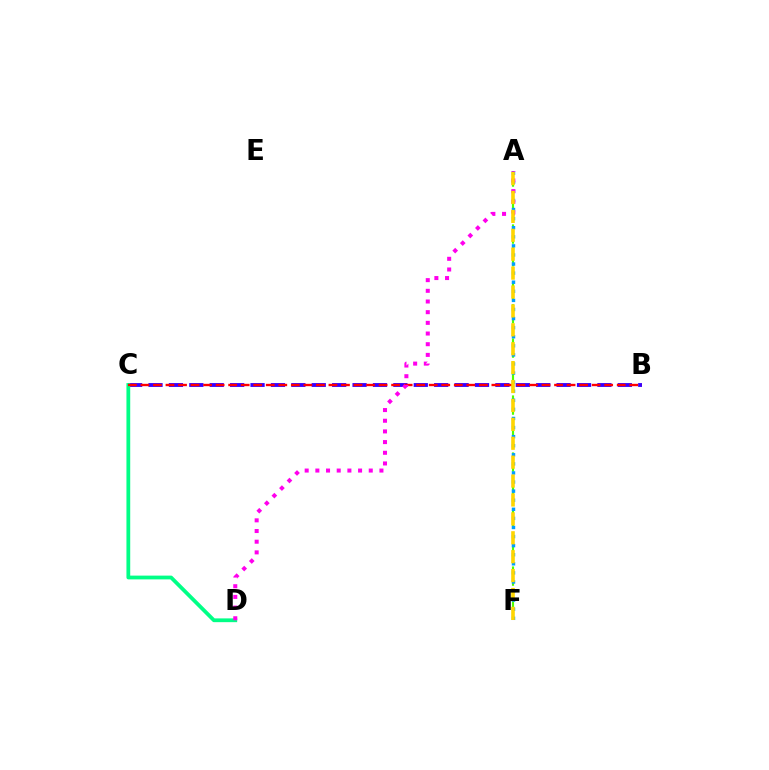{('A', 'F'): [{'color': '#4fff00', 'line_style': 'dashed', 'thickness': 1.55}, {'color': '#009eff', 'line_style': 'dotted', 'thickness': 2.47}, {'color': '#ffd500', 'line_style': 'dashed', 'thickness': 2.57}], ('B', 'C'): [{'color': '#3700ff', 'line_style': 'dashed', 'thickness': 2.77}, {'color': '#ff0000', 'line_style': 'dashed', 'thickness': 1.7}], ('C', 'D'): [{'color': '#00ff86', 'line_style': 'solid', 'thickness': 2.72}], ('A', 'D'): [{'color': '#ff00ed', 'line_style': 'dotted', 'thickness': 2.9}]}